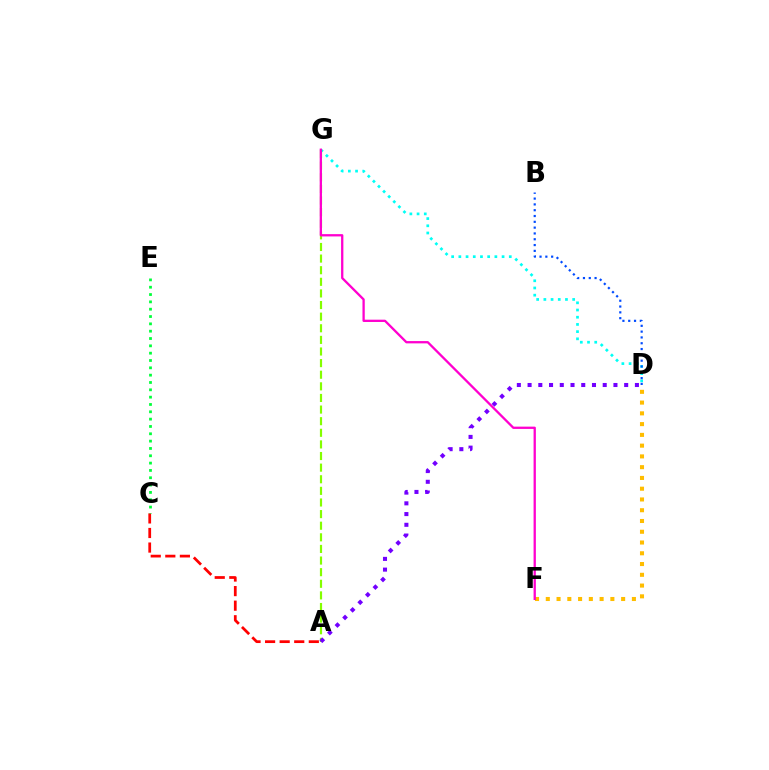{('A', 'C'): [{'color': '#ff0000', 'line_style': 'dashed', 'thickness': 1.98}], ('D', 'F'): [{'color': '#ffbd00', 'line_style': 'dotted', 'thickness': 2.92}], ('D', 'G'): [{'color': '#00fff6', 'line_style': 'dotted', 'thickness': 1.96}], ('A', 'G'): [{'color': '#84ff00', 'line_style': 'dashed', 'thickness': 1.58}], ('F', 'G'): [{'color': '#ff00cf', 'line_style': 'solid', 'thickness': 1.65}], ('B', 'D'): [{'color': '#004bff', 'line_style': 'dotted', 'thickness': 1.58}], ('C', 'E'): [{'color': '#00ff39', 'line_style': 'dotted', 'thickness': 1.99}], ('A', 'D'): [{'color': '#7200ff', 'line_style': 'dotted', 'thickness': 2.92}]}